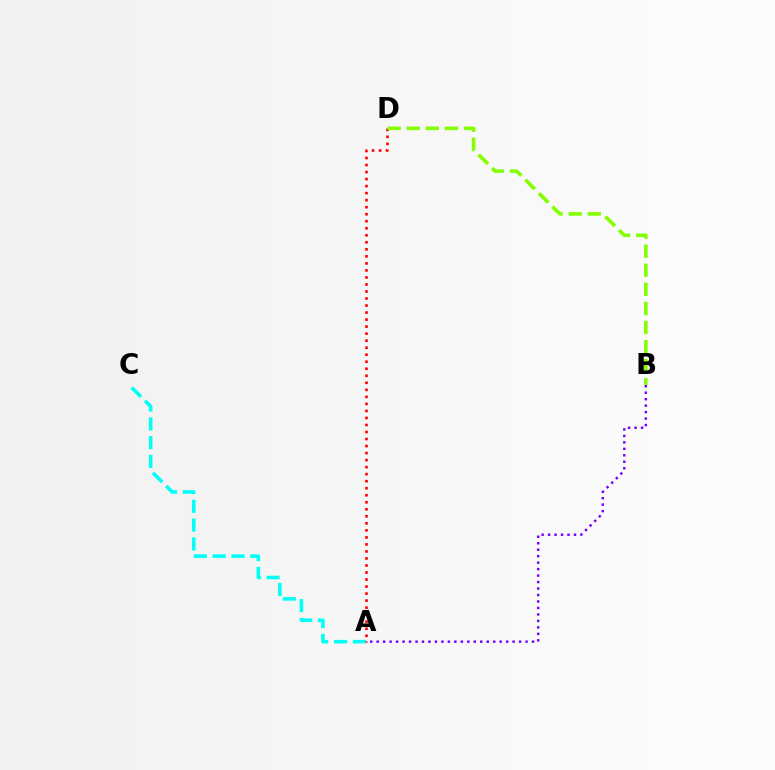{('A', 'C'): [{'color': '#00fff6', 'line_style': 'dashed', 'thickness': 2.56}], ('A', 'D'): [{'color': '#ff0000', 'line_style': 'dotted', 'thickness': 1.91}], ('A', 'B'): [{'color': '#7200ff', 'line_style': 'dotted', 'thickness': 1.76}], ('B', 'D'): [{'color': '#84ff00', 'line_style': 'dashed', 'thickness': 2.59}]}